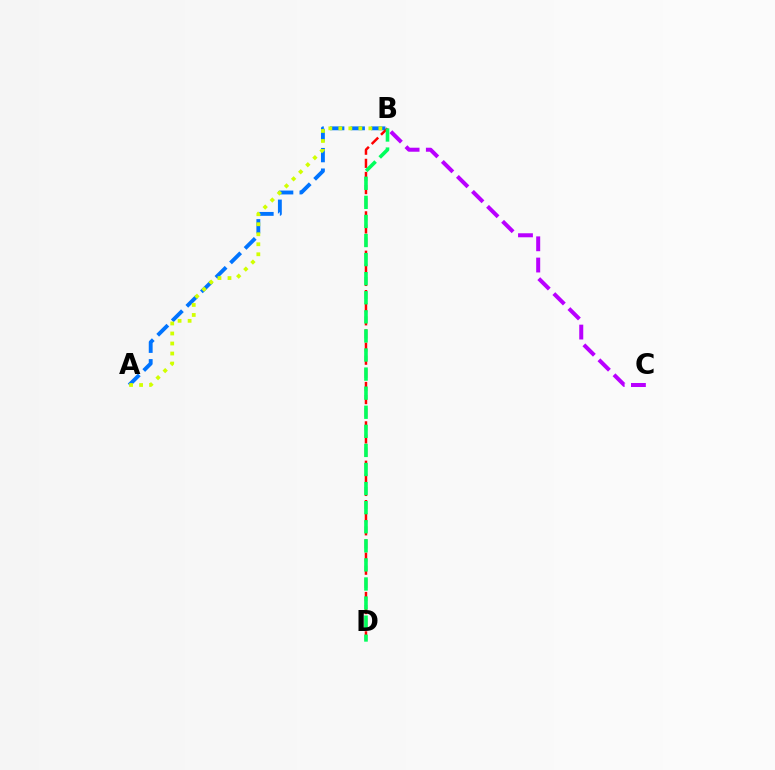{('A', 'B'): [{'color': '#0074ff', 'line_style': 'dashed', 'thickness': 2.79}, {'color': '#d1ff00', 'line_style': 'dotted', 'thickness': 2.72}], ('B', 'D'): [{'color': '#ff0000', 'line_style': 'dashed', 'thickness': 1.78}, {'color': '#00ff5c', 'line_style': 'dashed', 'thickness': 2.59}], ('B', 'C'): [{'color': '#b900ff', 'line_style': 'dashed', 'thickness': 2.89}]}